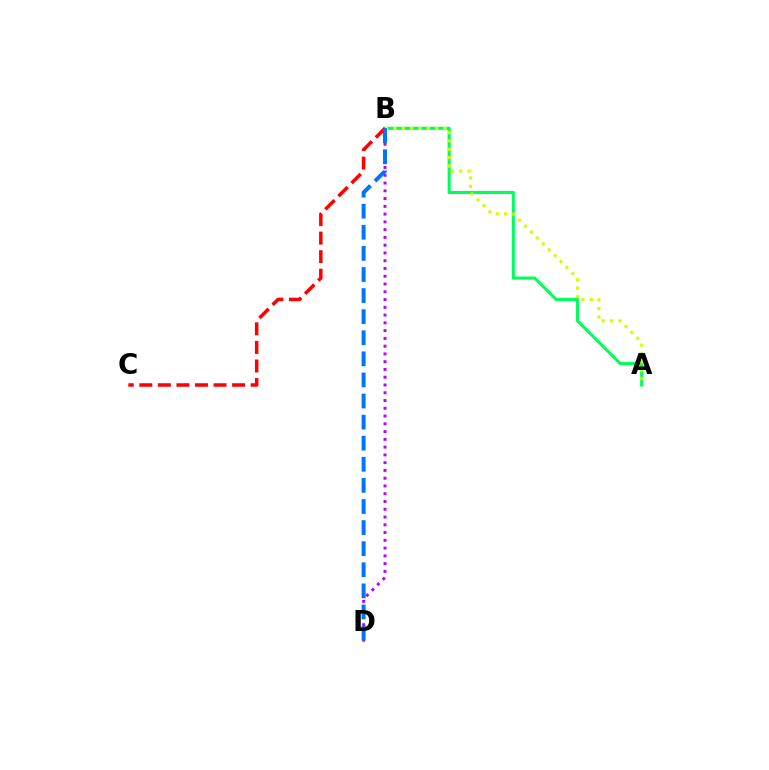{('A', 'B'): [{'color': '#00ff5c', 'line_style': 'solid', 'thickness': 2.22}, {'color': '#d1ff00', 'line_style': 'dotted', 'thickness': 2.27}], ('B', 'C'): [{'color': '#ff0000', 'line_style': 'dashed', 'thickness': 2.52}], ('B', 'D'): [{'color': '#b900ff', 'line_style': 'dotted', 'thickness': 2.11}, {'color': '#0074ff', 'line_style': 'dashed', 'thickness': 2.87}]}